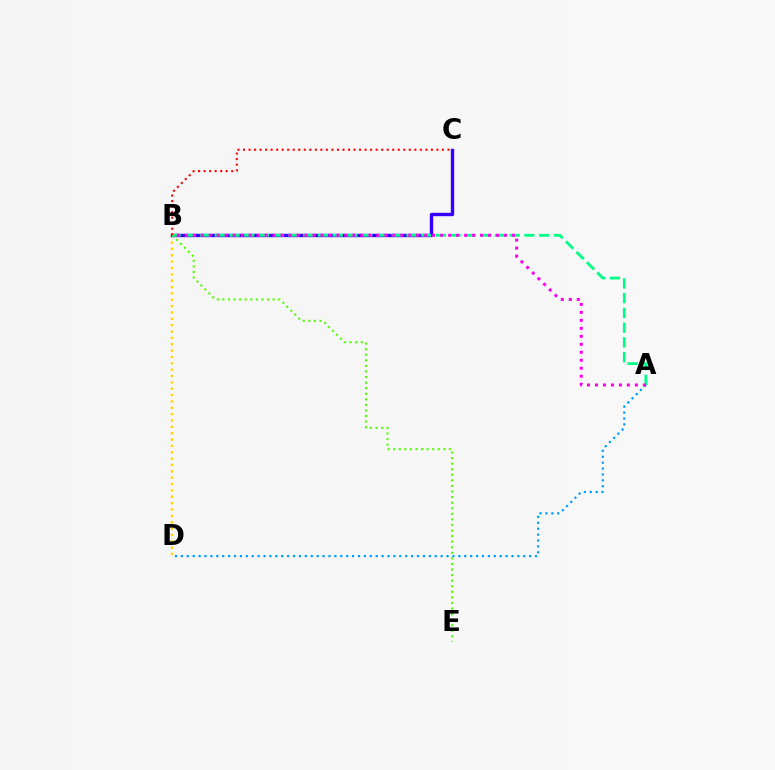{('B', 'D'): [{'color': '#ffd500', 'line_style': 'dotted', 'thickness': 1.73}], ('B', 'C'): [{'color': '#3700ff', 'line_style': 'solid', 'thickness': 2.43}, {'color': '#ff0000', 'line_style': 'dotted', 'thickness': 1.5}], ('A', 'D'): [{'color': '#009eff', 'line_style': 'dotted', 'thickness': 1.6}], ('B', 'E'): [{'color': '#4fff00', 'line_style': 'dotted', 'thickness': 1.51}], ('A', 'B'): [{'color': '#00ff86', 'line_style': 'dashed', 'thickness': 2.0}, {'color': '#ff00ed', 'line_style': 'dotted', 'thickness': 2.17}]}